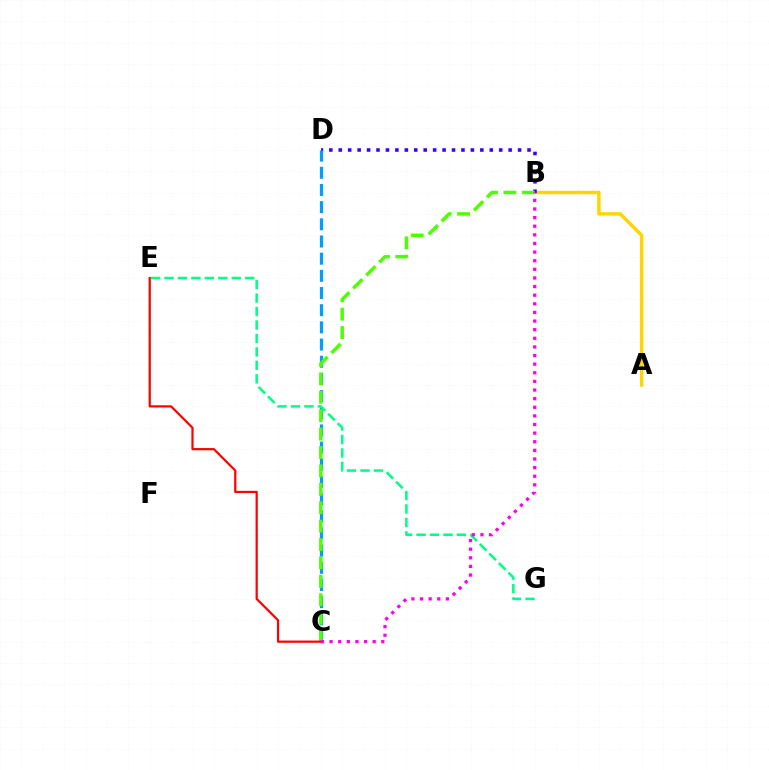{('A', 'B'): [{'color': '#ffd500', 'line_style': 'solid', 'thickness': 2.48}], ('B', 'D'): [{'color': '#3700ff', 'line_style': 'dotted', 'thickness': 2.56}], ('C', 'D'): [{'color': '#009eff', 'line_style': 'dashed', 'thickness': 2.33}], ('E', 'G'): [{'color': '#00ff86', 'line_style': 'dashed', 'thickness': 1.83}], ('B', 'C'): [{'color': '#4fff00', 'line_style': 'dashed', 'thickness': 2.5}, {'color': '#ff00ed', 'line_style': 'dotted', 'thickness': 2.34}], ('C', 'E'): [{'color': '#ff0000', 'line_style': 'solid', 'thickness': 1.59}]}